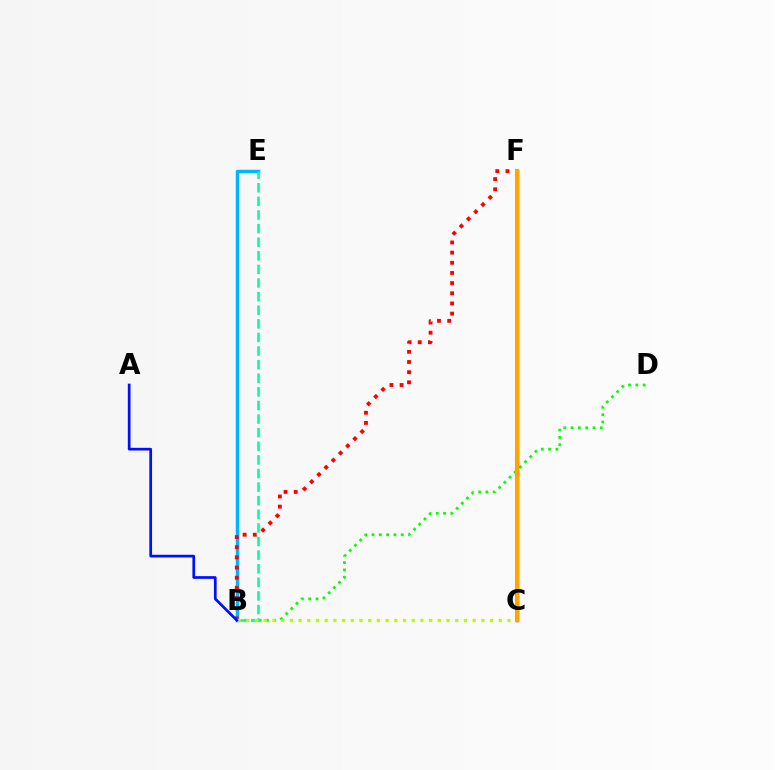{('C', 'F'): [{'color': '#ff00bd', 'line_style': 'dashed', 'thickness': 1.53}, {'color': '#9b00ff', 'line_style': 'solid', 'thickness': 2.47}, {'color': '#ffa500', 'line_style': 'solid', 'thickness': 2.94}], ('B', 'E'): [{'color': '#00b5ff', 'line_style': 'solid', 'thickness': 2.51}, {'color': '#00ff9d', 'line_style': 'dashed', 'thickness': 1.85}], ('B', 'F'): [{'color': '#ff0000', 'line_style': 'dotted', 'thickness': 2.76}], ('B', 'D'): [{'color': '#08ff00', 'line_style': 'dotted', 'thickness': 1.99}], ('B', 'C'): [{'color': '#b3ff00', 'line_style': 'dotted', 'thickness': 2.36}], ('A', 'B'): [{'color': '#0010ff', 'line_style': 'solid', 'thickness': 1.95}]}